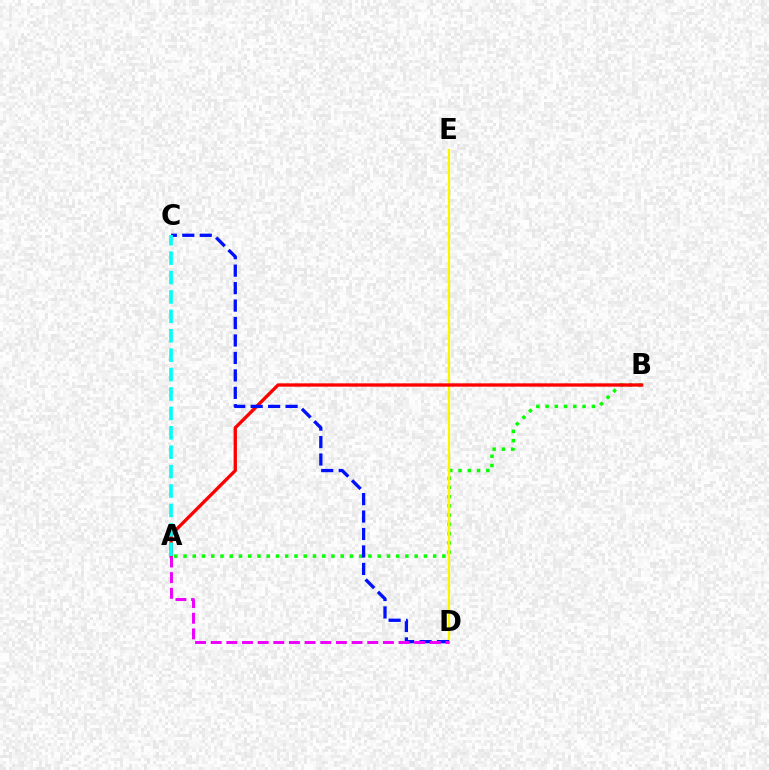{('A', 'B'): [{'color': '#08ff00', 'line_style': 'dotted', 'thickness': 2.51}, {'color': '#ff0000', 'line_style': 'solid', 'thickness': 2.39}], ('D', 'E'): [{'color': '#fcf500', 'line_style': 'solid', 'thickness': 1.65}], ('C', 'D'): [{'color': '#0010ff', 'line_style': 'dashed', 'thickness': 2.37}], ('A', 'C'): [{'color': '#00fff6', 'line_style': 'dashed', 'thickness': 2.64}], ('A', 'D'): [{'color': '#ee00ff', 'line_style': 'dashed', 'thickness': 2.13}]}